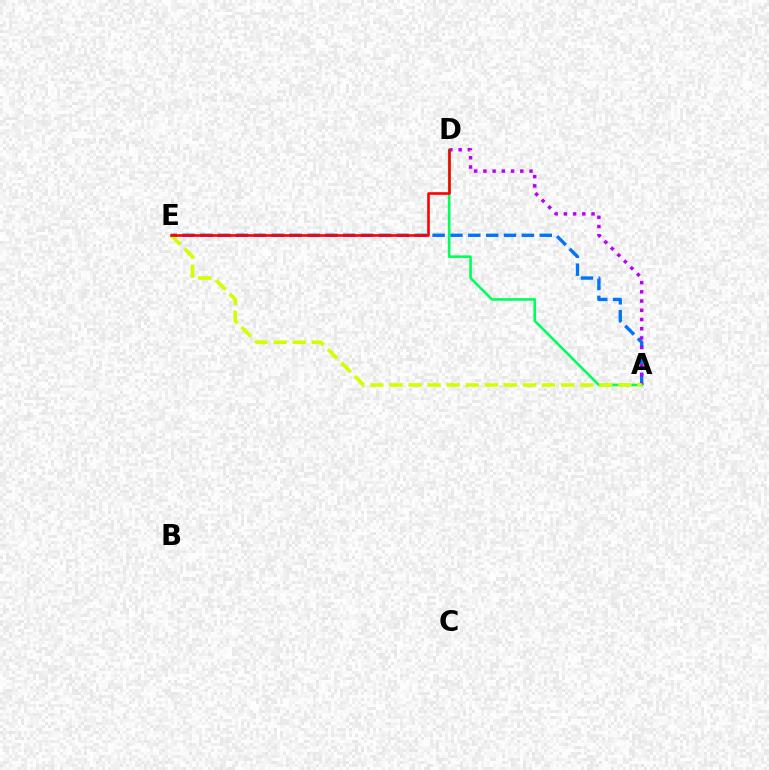{('A', 'E'): [{'color': '#0074ff', 'line_style': 'dashed', 'thickness': 2.43}, {'color': '#d1ff00', 'line_style': 'dashed', 'thickness': 2.59}], ('A', 'D'): [{'color': '#b900ff', 'line_style': 'dotted', 'thickness': 2.51}, {'color': '#00ff5c', 'line_style': 'solid', 'thickness': 1.87}], ('D', 'E'): [{'color': '#ff0000', 'line_style': 'solid', 'thickness': 1.89}]}